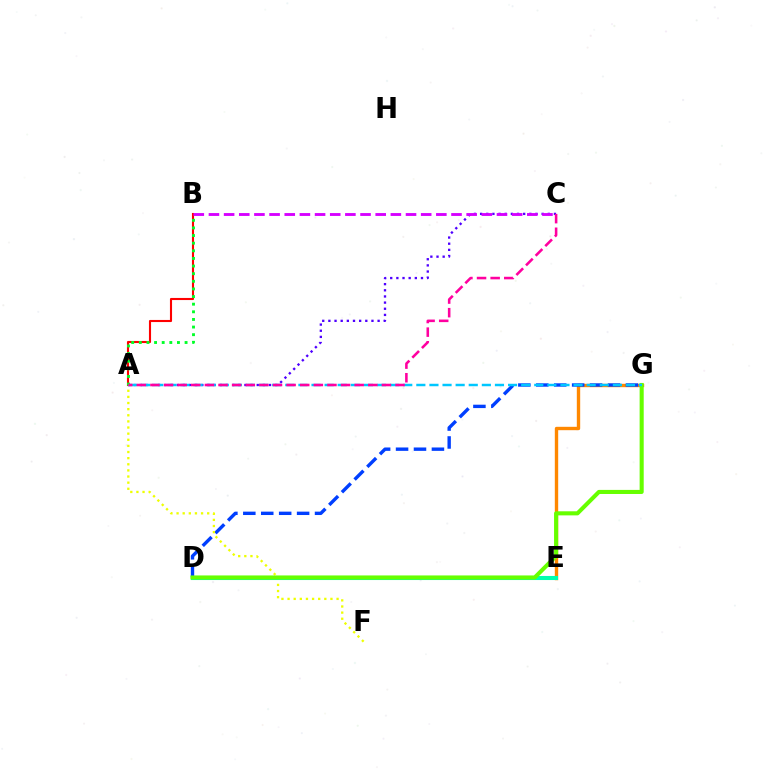{('E', 'G'): [{'color': '#ff8800', 'line_style': 'solid', 'thickness': 2.43}], ('D', 'G'): [{'color': '#003fff', 'line_style': 'dashed', 'thickness': 2.44}, {'color': '#66ff00', 'line_style': 'solid', 'thickness': 2.94}], ('A', 'F'): [{'color': '#eeff00', 'line_style': 'dotted', 'thickness': 1.66}], ('A', 'B'): [{'color': '#ff0000', 'line_style': 'solid', 'thickness': 1.52}, {'color': '#00ff27', 'line_style': 'dotted', 'thickness': 2.07}], ('D', 'E'): [{'color': '#00ffaf', 'line_style': 'solid', 'thickness': 2.94}], ('A', 'C'): [{'color': '#4f00ff', 'line_style': 'dotted', 'thickness': 1.67}, {'color': '#ff00a0', 'line_style': 'dashed', 'thickness': 1.85}], ('A', 'G'): [{'color': '#00c7ff', 'line_style': 'dashed', 'thickness': 1.78}], ('B', 'C'): [{'color': '#d600ff', 'line_style': 'dashed', 'thickness': 2.06}]}